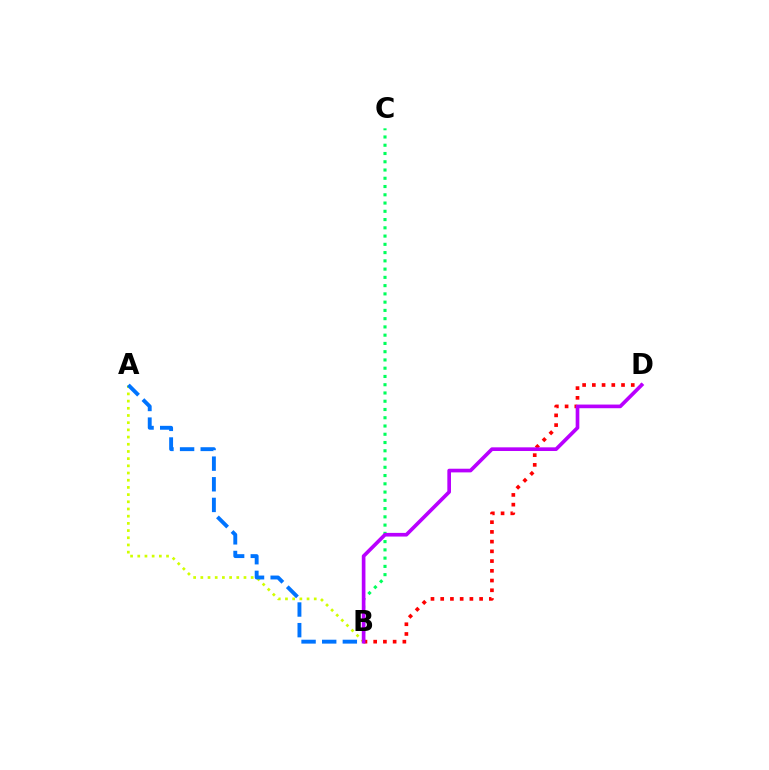{('B', 'C'): [{'color': '#00ff5c', 'line_style': 'dotted', 'thickness': 2.24}], ('A', 'B'): [{'color': '#d1ff00', 'line_style': 'dotted', 'thickness': 1.95}, {'color': '#0074ff', 'line_style': 'dashed', 'thickness': 2.8}], ('B', 'D'): [{'color': '#ff0000', 'line_style': 'dotted', 'thickness': 2.64}, {'color': '#b900ff', 'line_style': 'solid', 'thickness': 2.64}]}